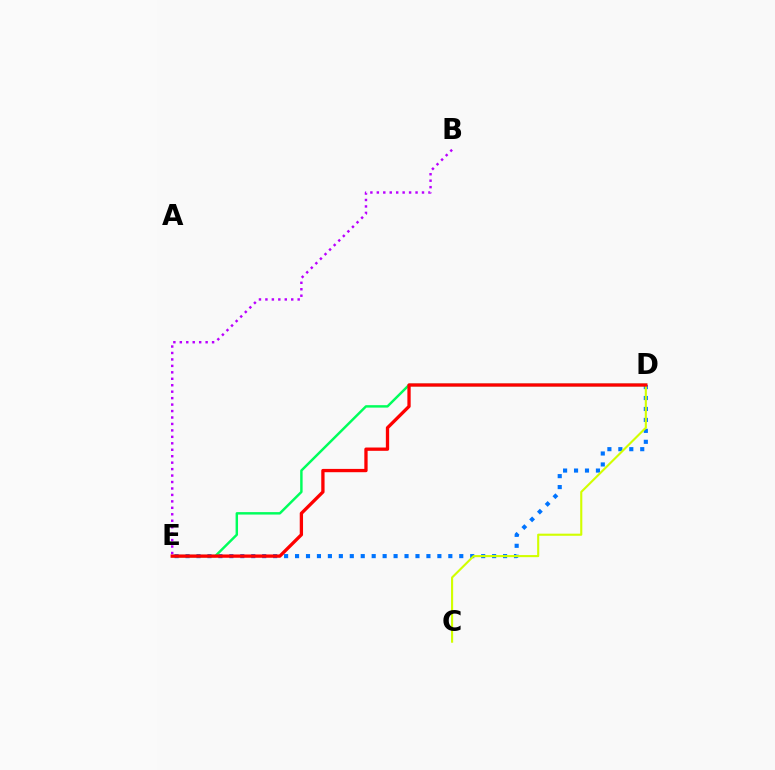{('D', 'E'): [{'color': '#0074ff', 'line_style': 'dotted', 'thickness': 2.97}, {'color': '#00ff5c', 'line_style': 'solid', 'thickness': 1.76}, {'color': '#ff0000', 'line_style': 'solid', 'thickness': 2.38}], ('C', 'D'): [{'color': '#d1ff00', 'line_style': 'solid', 'thickness': 1.52}], ('B', 'E'): [{'color': '#b900ff', 'line_style': 'dotted', 'thickness': 1.75}]}